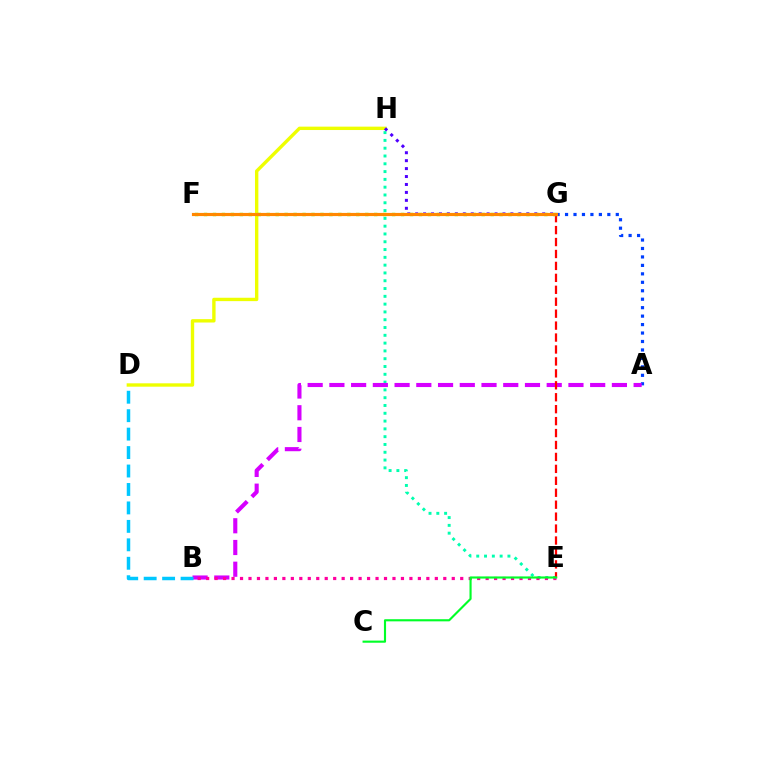{('E', 'H'): [{'color': '#00ffaf', 'line_style': 'dotted', 'thickness': 2.12}], ('A', 'G'): [{'color': '#003fff', 'line_style': 'dotted', 'thickness': 2.3}], ('A', 'B'): [{'color': '#d600ff', 'line_style': 'dashed', 'thickness': 2.95}], ('D', 'H'): [{'color': '#eeff00', 'line_style': 'solid', 'thickness': 2.43}], ('E', 'G'): [{'color': '#ff0000', 'line_style': 'dashed', 'thickness': 1.62}], ('B', 'E'): [{'color': '#ff00a0', 'line_style': 'dotted', 'thickness': 2.3}], ('F', 'G'): [{'color': '#66ff00', 'line_style': 'dotted', 'thickness': 2.43}, {'color': '#ff8800', 'line_style': 'solid', 'thickness': 2.27}], ('G', 'H'): [{'color': '#4f00ff', 'line_style': 'dotted', 'thickness': 2.16}], ('B', 'D'): [{'color': '#00c7ff', 'line_style': 'dashed', 'thickness': 2.51}], ('C', 'E'): [{'color': '#00ff27', 'line_style': 'solid', 'thickness': 1.53}]}